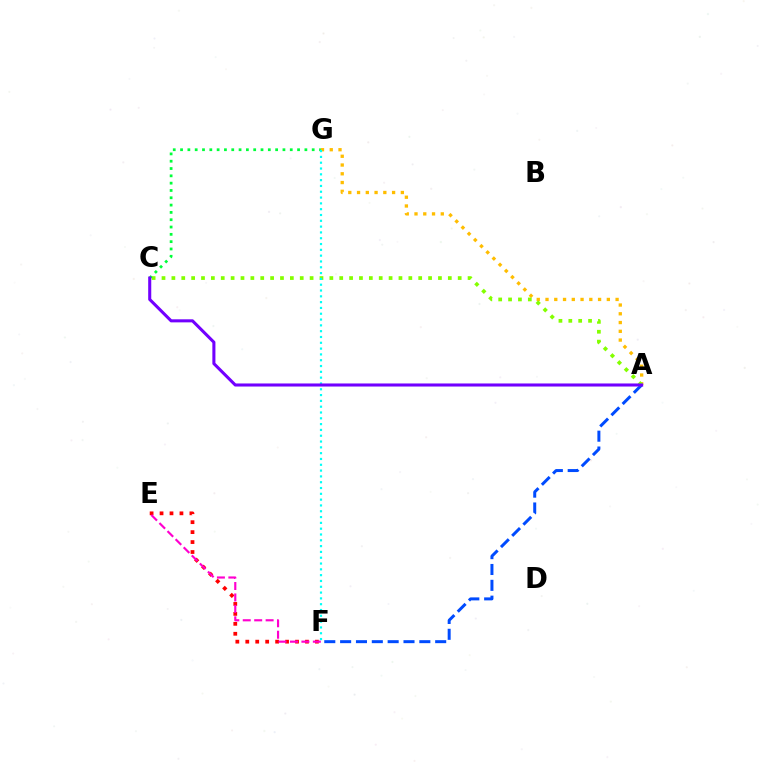{('E', 'F'): [{'color': '#ff0000', 'line_style': 'dotted', 'thickness': 2.7}, {'color': '#ff00cf', 'line_style': 'dashed', 'thickness': 1.55}], ('A', 'G'): [{'color': '#ffbd00', 'line_style': 'dotted', 'thickness': 2.38}], ('A', 'F'): [{'color': '#004bff', 'line_style': 'dashed', 'thickness': 2.15}], ('A', 'C'): [{'color': '#84ff00', 'line_style': 'dotted', 'thickness': 2.68}, {'color': '#7200ff', 'line_style': 'solid', 'thickness': 2.2}], ('C', 'G'): [{'color': '#00ff39', 'line_style': 'dotted', 'thickness': 1.99}], ('F', 'G'): [{'color': '#00fff6', 'line_style': 'dotted', 'thickness': 1.58}]}